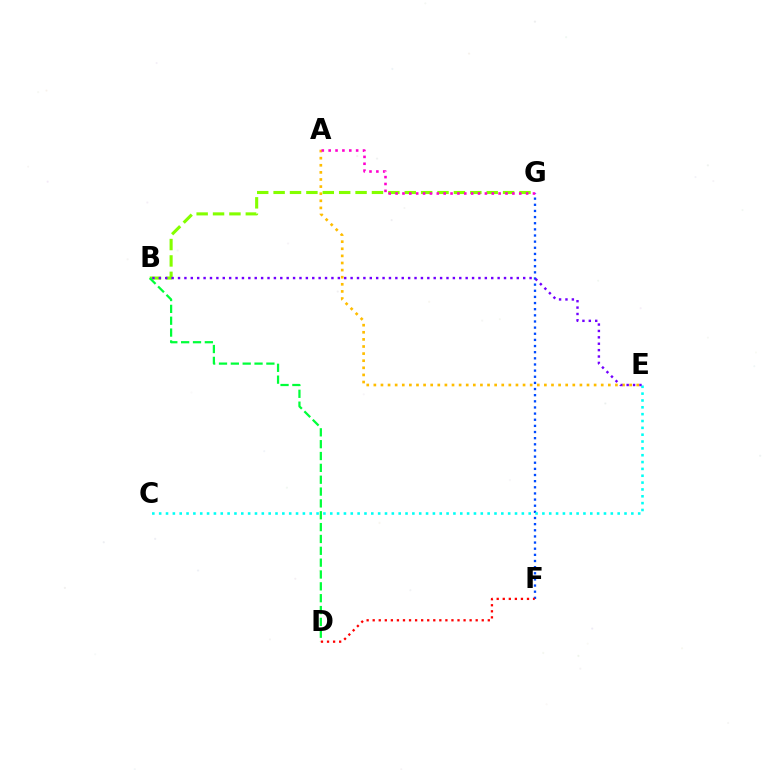{('A', 'E'): [{'color': '#ffbd00', 'line_style': 'dotted', 'thickness': 1.93}], ('F', 'G'): [{'color': '#004bff', 'line_style': 'dotted', 'thickness': 1.67}], ('B', 'G'): [{'color': '#84ff00', 'line_style': 'dashed', 'thickness': 2.23}], ('A', 'G'): [{'color': '#ff00cf', 'line_style': 'dotted', 'thickness': 1.87}], ('C', 'E'): [{'color': '#00fff6', 'line_style': 'dotted', 'thickness': 1.86}], ('B', 'E'): [{'color': '#7200ff', 'line_style': 'dotted', 'thickness': 1.74}], ('B', 'D'): [{'color': '#00ff39', 'line_style': 'dashed', 'thickness': 1.61}], ('D', 'F'): [{'color': '#ff0000', 'line_style': 'dotted', 'thickness': 1.65}]}